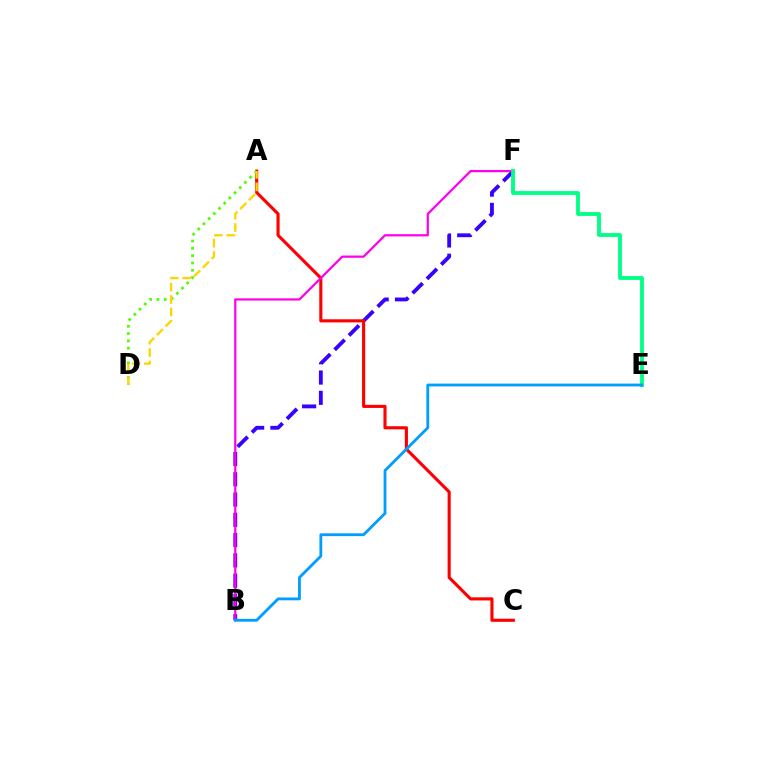{('B', 'F'): [{'color': '#3700ff', 'line_style': 'dashed', 'thickness': 2.75}, {'color': '#ff00ed', 'line_style': 'solid', 'thickness': 1.61}], ('A', 'C'): [{'color': '#ff0000', 'line_style': 'solid', 'thickness': 2.24}], ('A', 'D'): [{'color': '#4fff00', 'line_style': 'dotted', 'thickness': 1.99}, {'color': '#ffd500', 'line_style': 'dashed', 'thickness': 1.68}], ('E', 'F'): [{'color': '#00ff86', 'line_style': 'solid', 'thickness': 2.77}], ('B', 'E'): [{'color': '#009eff', 'line_style': 'solid', 'thickness': 2.03}]}